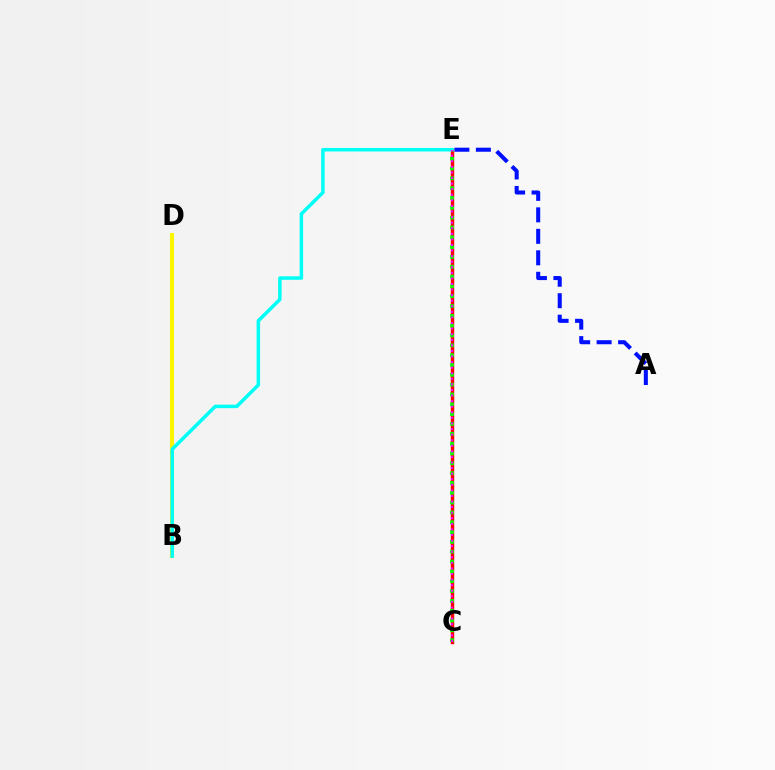{('A', 'E'): [{'color': '#0010ff', 'line_style': 'dashed', 'thickness': 2.92}], ('C', 'E'): [{'color': '#ff0000', 'line_style': 'solid', 'thickness': 2.47}, {'color': '#08ff00', 'line_style': 'dotted', 'thickness': 2.67}, {'color': '#ee00ff', 'line_style': 'dotted', 'thickness': 1.52}], ('B', 'D'): [{'color': '#fcf500', 'line_style': 'solid', 'thickness': 2.94}], ('B', 'E'): [{'color': '#00fff6', 'line_style': 'solid', 'thickness': 2.51}]}